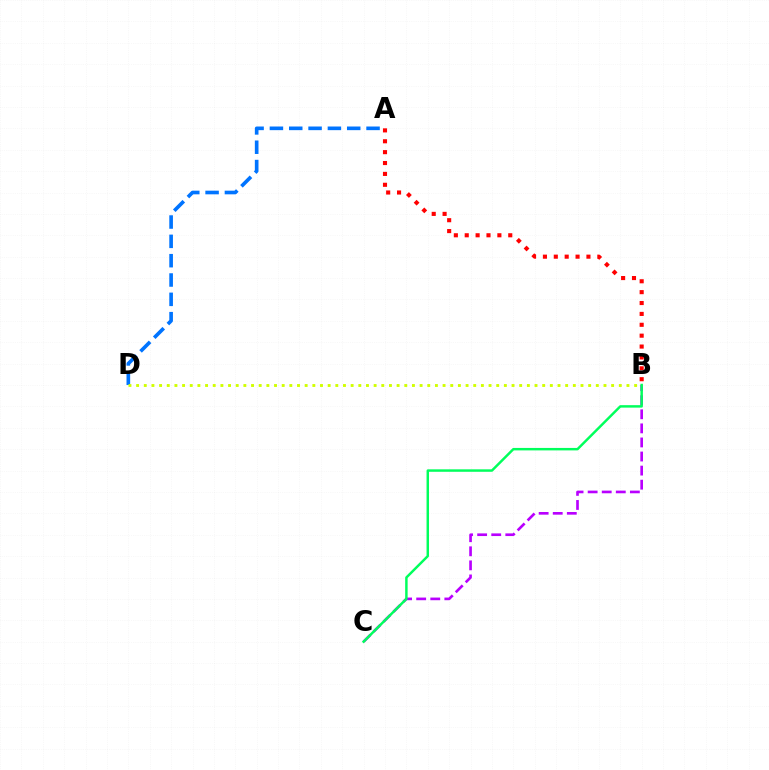{('B', 'C'): [{'color': '#b900ff', 'line_style': 'dashed', 'thickness': 1.91}, {'color': '#00ff5c', 'line_style': 'solid', 'thickness': 1.77}], ('A', 'D'): [{'color': '#0074ff', 'line_style': 'dashed', 'thickness': 2.63}], ('B', 'D'): [{'color': '#d1ff00', 'line_style': 'dotted', 'thickness': 2.08}], ('A', 'B'): [{'color': '#ff0000', 'line_style': 'dotted', 'thickness': 2.96}]}